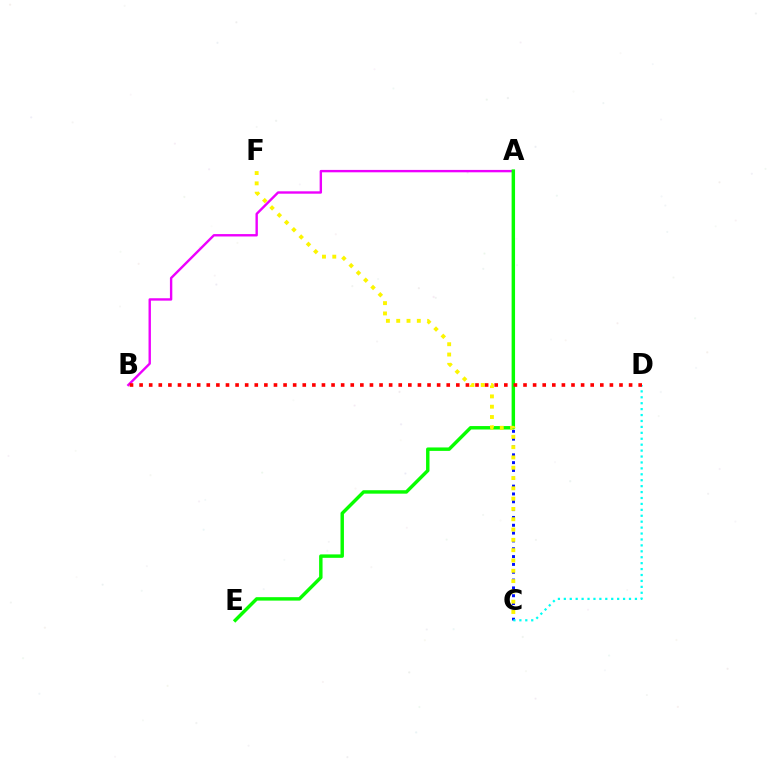{('A', 'B'): [{'color': '#ee00ff', 'line_style': 'solid', 'thickness': 1.72}], ('A', 'C'): [{'color': '#0010ff', 'line_style': 'dotted', 'thickness': 2.13}], ('C', 'D'): [{'color': '#00fff6', 'line_style': 'dotted', 'thickness': 1.61}], ('A', 'E'): [{'color': '#08ff00', 'line_style': 'solid', 'thickness': 2.47}], ('C', 'F'): [{'color': '#fcf500', 'line_style': 'dotted', 'thickness': 2.8}], ('B', 'D'): [{'color': '#ff0000', 'line_style': 'dotted', 'thickness': 2.61}]}